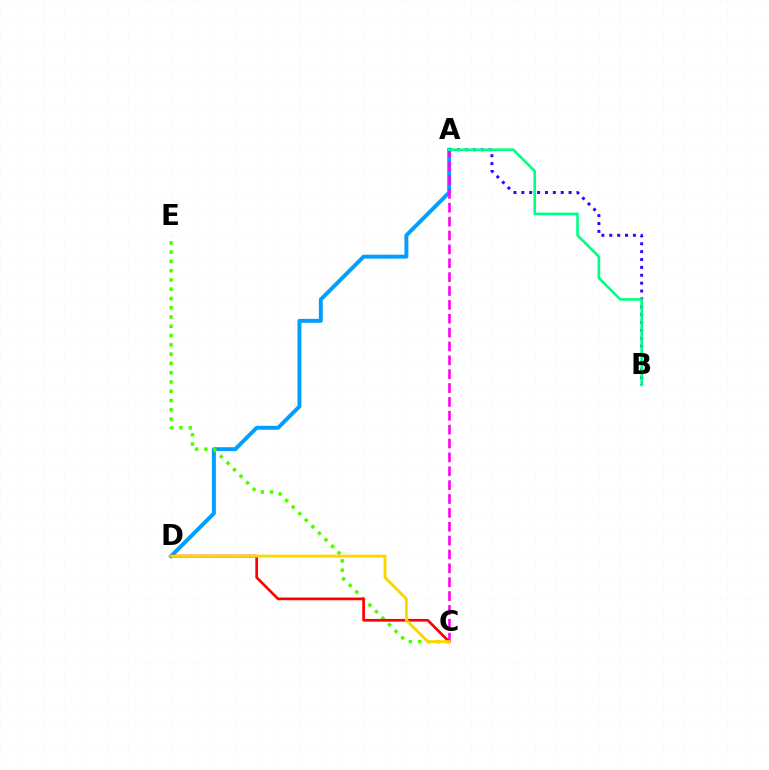{('A', 'B'): [{'color': '#3700ff', 'line_style': 'dotted', 'thickness': 2.14}, {'color': '#00ff86', 'line_style': 'solid', 'thickness': 1.9}], ('A', 'D'): [{'color': '#009eff', 'line_style': 'solid', 'thickness': 2.84}], ('C', 'E'): [{'color': '#4fff00', 'line_style': 'dotted', 'thickness': 2.52}], ('A', 'C'): [{'color': '#ff00ed', 'line_style': 'dashed', 'thickness': 1.88}], ('C', 'D'): [{'color': '#ff0000', 'line_style': 'solid', 'thickness': 1.94}, {'color': '#ffd500', 'line_style': 'solid', 'thickness': 2.07}]}